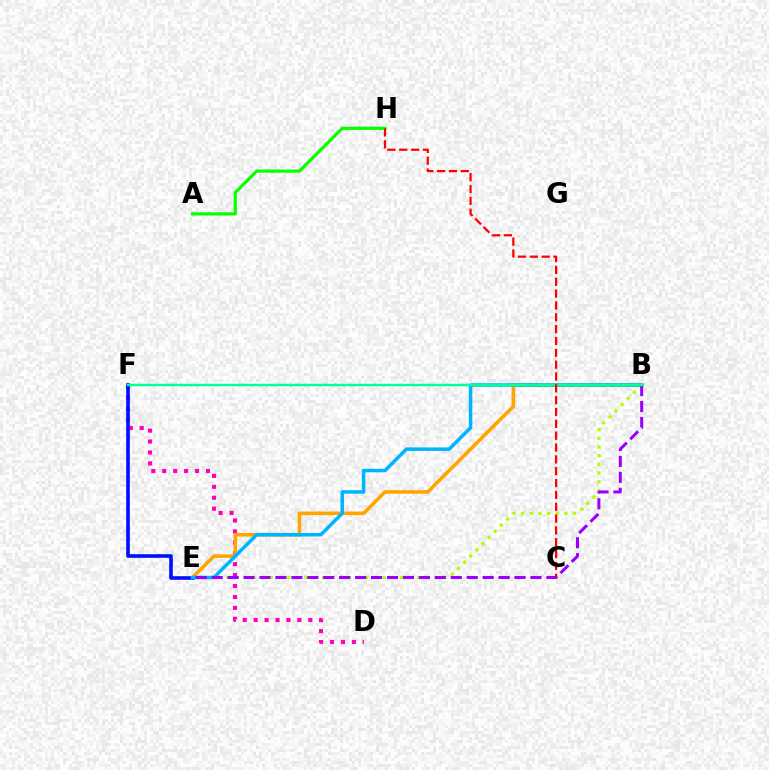{('B', 'E'): [{'color': '#b3ff00', 'line_style': 'dotted', 'thickness': 2.36}, {'color': '#ffa500', 'line_style': 'solid', 'thickness': 2.58}, {'color': '#00b5ff', 'line_style': 'solid', 'thickness': 2.53}, {'color': '#9b00ff', 'line_style': 'dashed', 'thickness': 2.17}], ('A', 'H'): [{'color': '#08ff00', 'line_style': 'solid', 'thickness': 2.3}], ('D', 'F'): [{'color': '#ff00bd', 'line_style': 'dotted', 'thickness': 2.97}], ('E', 'F'): [{'color': '#0010ff', 'line_style': 'solid', 'thickness': 2.61}], ('B', 'F'): [{'color': '#00ff9d', 'line_style': 'solid', 'thickness': 1.75}], ('C', 'H'): [{'color': '#ff0000', 'line_style': 'dashed', 'thickness': 1.61}]}